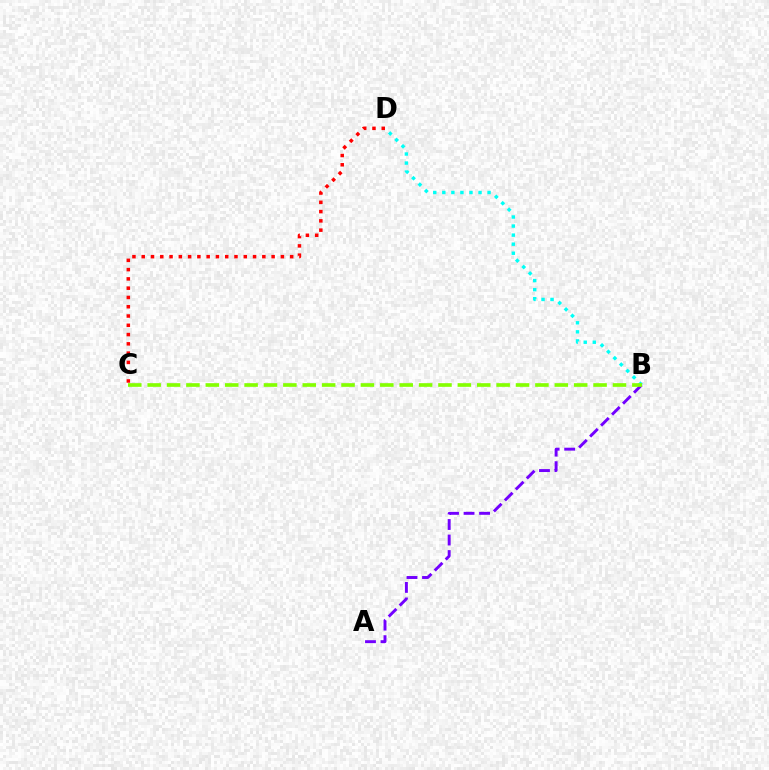{('B', 'D'): [{'color': '#00fff6', 'line_style': 'dotted', 'thickness': 2.46}], ('A', 'B'): [{'color': '#7200ff', 'line_style': 'dashed', 'thickness': 2.11}], ('C', 'D'): [{'color': '#ff0000', 'line_style': 'dotted', 'thickness': 2.52}], ('B', 'C'): [{'color': '#84ff00', 'line_style': 'dashed', 'thickness': 2.63}]}